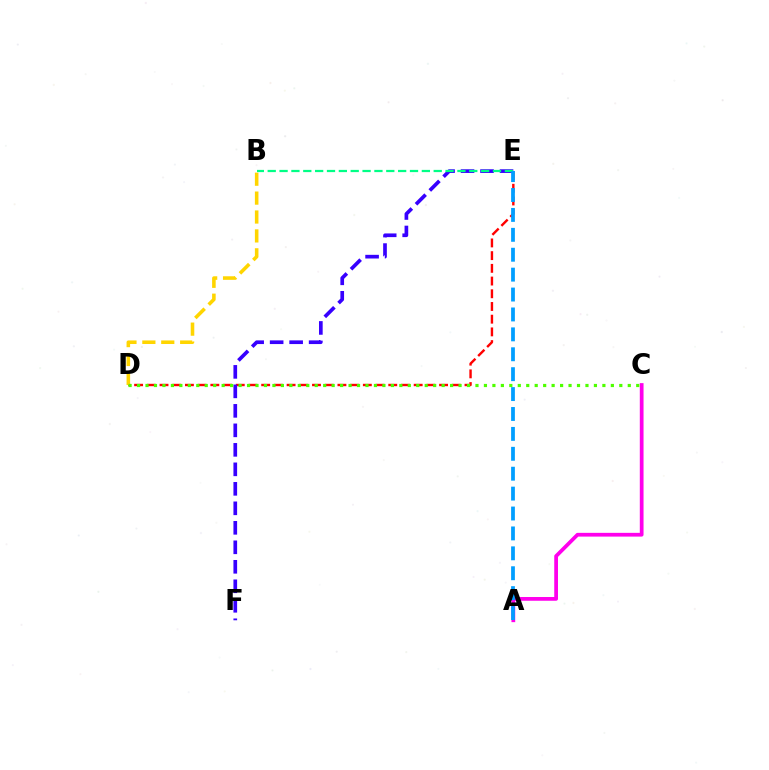{('D', 'E'): [{'color': '#ff0000', 'line_style': 'dashed', 'thickness': 1.73}], ('A', 'C'): [{'color': '#ff00ed', 'line_style': 'solid', 'thickness': 2.7}], ('E', 'F'): [{'color': '#3700ff', 'line_style': 'dashed', 'thickness': 2.65}], ('B', 'D'): [{'color': '#ffd500', 'line_style': 'dashed', 'thickness': 2.57}], ('B', 'E'): [{'color': '#00ff86', 'line_style': 'dashed', 'thickness': 1.61}], ('A', 'E'): [{'color': '#009eff', 'line_style': 'dashed', 'thickness': 2.7}], ('C', 'D'): [{'color': '#4fff00', 'line_style': 'dotted', 'thickness': 2.3}]}